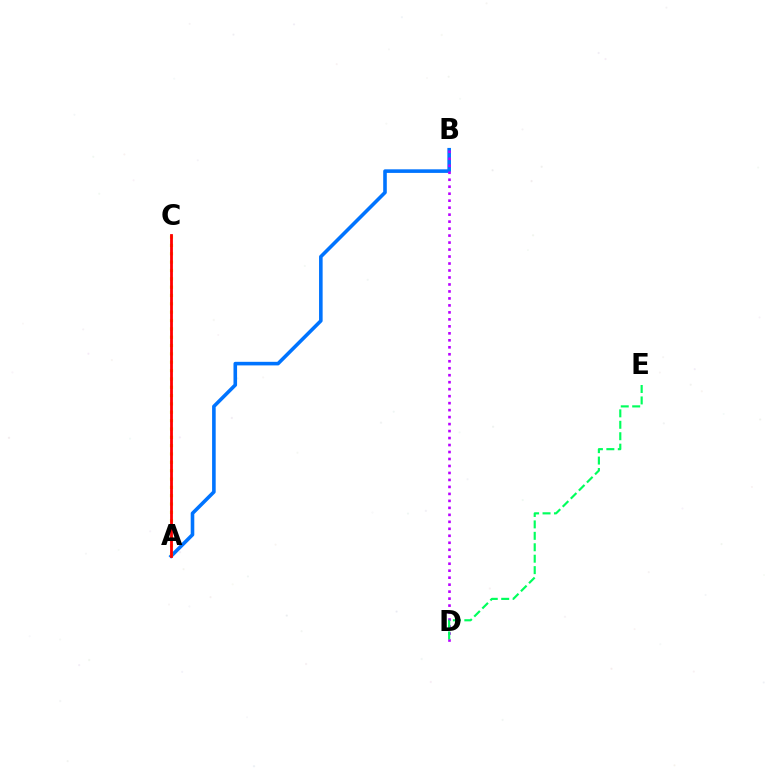{('A', 'B'): [{'color': '#0074ff', 'line_style': 'solid', 'thickness': 2.59}], ('B', 'D'): [{'color': '#b900ff', 'line_style': 'dotted', 'thickness': 1.9}], ('A', 'C'): [{'color': '#d1ff00', 'line_style': 'dotted', 'thickness': 2.27}, {'color': '#ff0000', 'line_style': 'solid', 'thickness': 2.01}], ('D', 'E'): [{'color': '#00ff5c', 'line_style': 'dashed', 'thickness': 1.55}]}